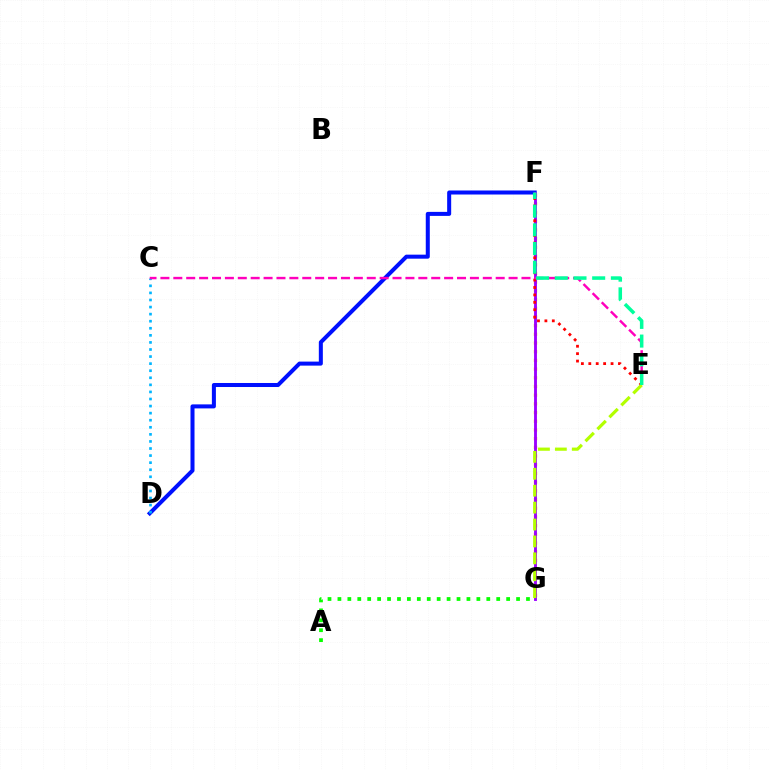{('D', 'F'): [{'color': '#0010ff', 'line_style': 'solid', 'thickness': 2.89}], ('A', 'G'): [{'color': '#08ff00', 'line_style': 'dotted', 'thickness': 2.7}], ('C', 'D'): [{'color': '#00b5ff', 'line_style': 'dotted', 'thickness': 1.92}], ('F', 'G'): [{'color': '#ffa500', 'line_style': 'dotted', 'thickness': 2.36}, {'color': '#9b00ff', 'line_style': 'solid', 'thickness': 2.07}], ('E', 'F'): [{'color': '#ff0000', 'line_style': 'dotted', 'thickness': 2.01}, {'color': '#00ff9d', 'line_style': 'dashed', 'thickness': 2.54}], ('C', 'E'): [{'color': '#ff00bd', 'line_style': 'dashed', 'thickness': 1.75}], ('E', 'G'): [{'color': '#b3ff00', 'line_style': 'dashed', 'thickness': 2.3}]}